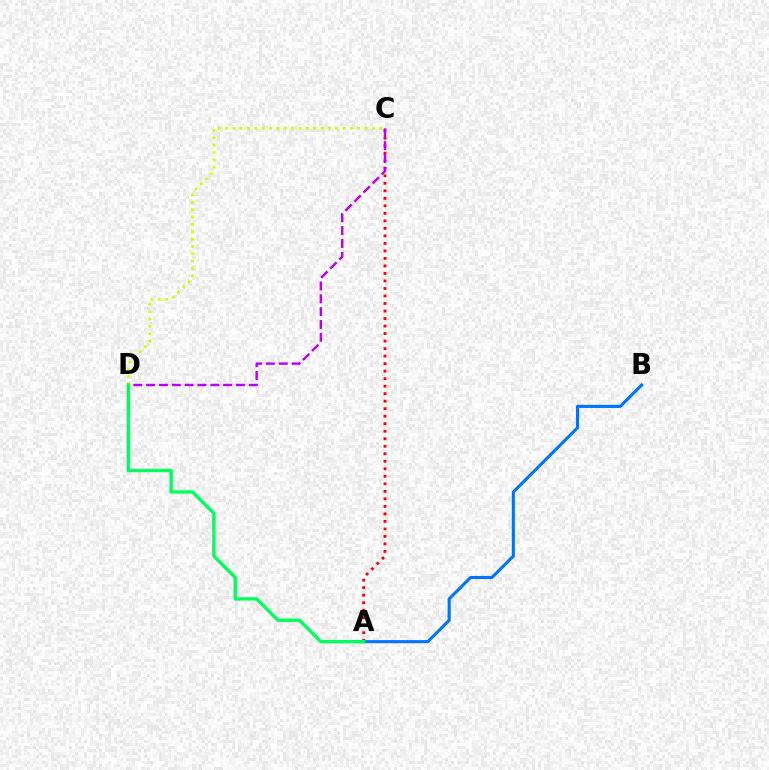{('A', 'C'): [{'color': '#ff0000', 'line_style': 'dotted', 'thickness': 2.04}], ('C', 'D'): [{'color': '#d1ff00', 'line_style': 'dotted', 'thickness': 2.0}, {'color': '#b900ff', 'line_style': 'dashed', 'thickness': 1.74}], ('A', 'B'): [{'color': '#0074ff', 'line_style': 'solid', 'thickness': 2.23}], ('A', 'D'): [{'color': '#00ff5c', 'line_style': 'solid', 'thickness': 2.41}]}